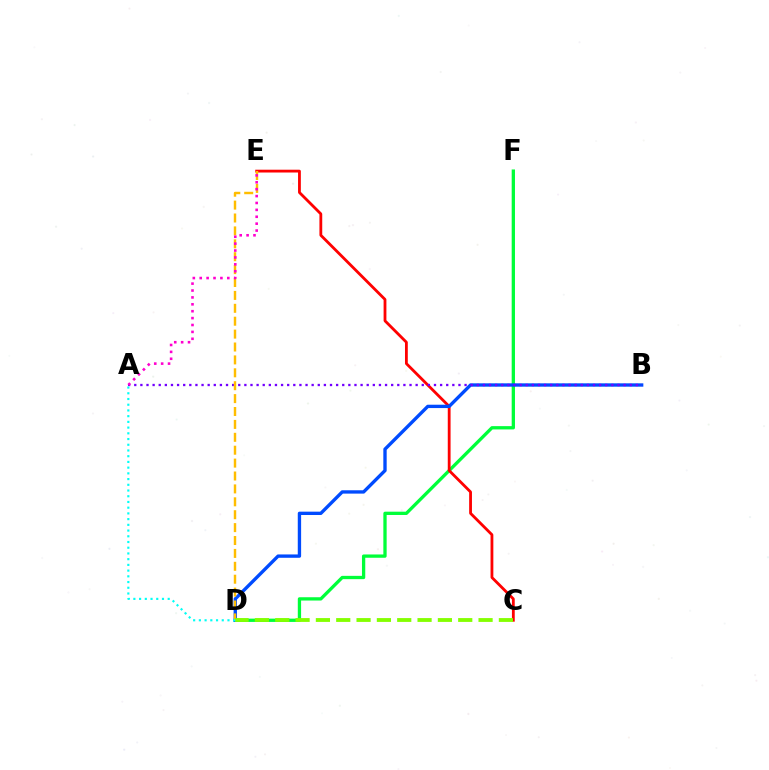{('D', 'F'): [{'color': '#00ff39', 'line_style': 'solid', 'thickness': 2.37}], ('C', 'E'): [{'color': '#ff0000', 'line_style': 'solid', 'thickness': 2.02}], ('B', 'D'): [{'color': '#004bff', 'line_style': 'solid', 'thickness': 2.41}], ('A', 'B'): [{'color': '#7200ff', 'line_style': 'dotted', 'thickness': 1.66}], ('D', 'E'): [{'color': '#ffbd00', 'line_style': 'dashed', 'thickness': 1.75}], ('C', 'D'): [{'color': '#84ff00', 'line_style': 'dashed', 'thickness': 2.76}], ('A', 'D'): [{'color': '#00fff6', 'line_style': 'dotted', 'thickness': 1.55}], ('A', 'E'): [{'color': '#ff00cf', 'line_style': 'dotted', 'thickness': 1.87}]}